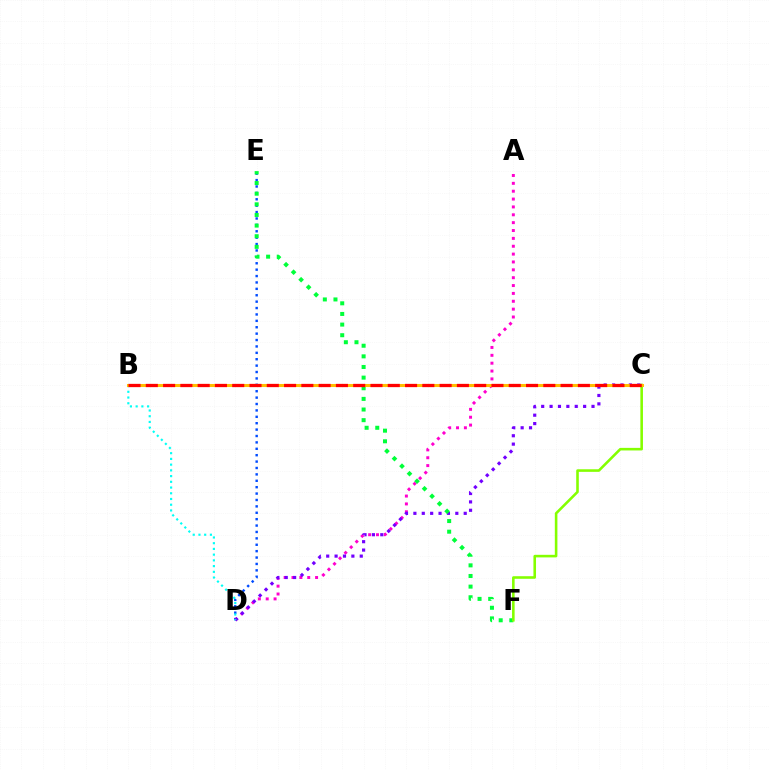{('D', 'E'): [{'color': '#004bff', 'line_style': 'dotted', 'thickness': 1.74}], ('A', 'D'): [{'color': '#ff00cf', 'line_style': 'dotted', 'thickness': 2.14}], ('C', 'D'): [{'color': '#7200ff', 'line_style': 'dotted', 'thickness': 2.28}], ('B', 'D'): [{'color': '#00fff6', 'line_style': 'dotted', 'thickness': 1.56}], ('E', 'F'): [{'color': '#00ff39', 'line_style': 'dotted', 'thickness': 2.89}], ('C', 'F'): [{'color': '#84ff00', 'line_style': 'solid', 'thickness': 1.86}], ('B', 'C'): [{'color': '#ffbd00', 'line_style': 'solid', 'thickness': 2.19}, {'color': '#ff0000', 'line_style': 'dashed', 'thickness': 2.35}]}